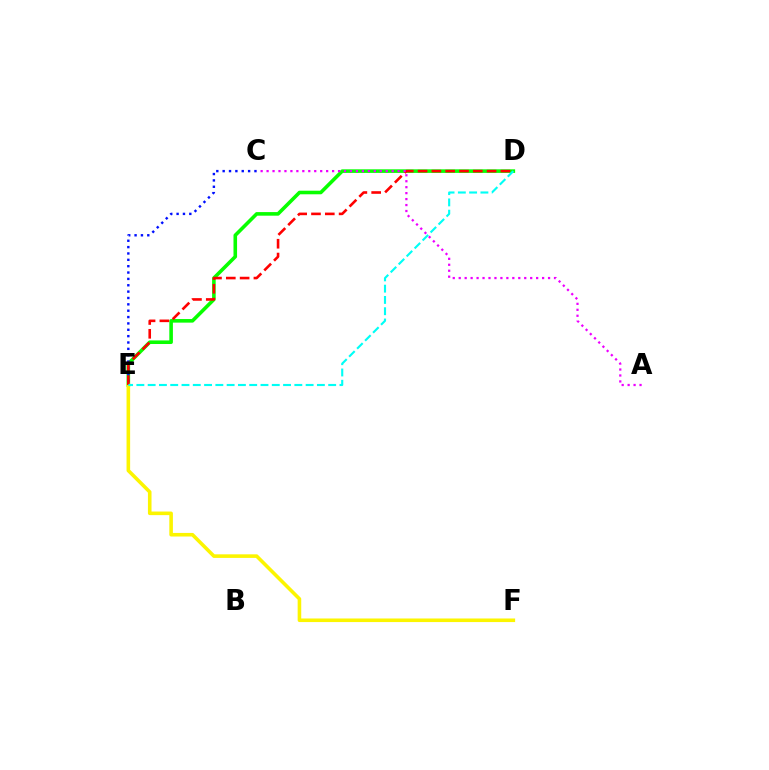{('D', 'E'): [{'color': '#08ff00', 'line_style': 'solid', 'thickness': 2.58}, {'color': '#ff0000', 'line_style': 'dashed', 'thickness': 1.88}, {'color': '#00fff6', 'line_style': 'dashed', 'thickness': 1.53}], ('E', 'F'): [{'color': '#fcf500', 'line_style': 'solid', 'thickness': 2.58}], ('C', 'E'): [{'color': '#0010ff', 'line_style': 'dotted', 'thickness': 1.73}], ('A', 'C'): [{'color': '#ee00ff', 'line_style': 'dotted', 'thickness': 1.62}]}